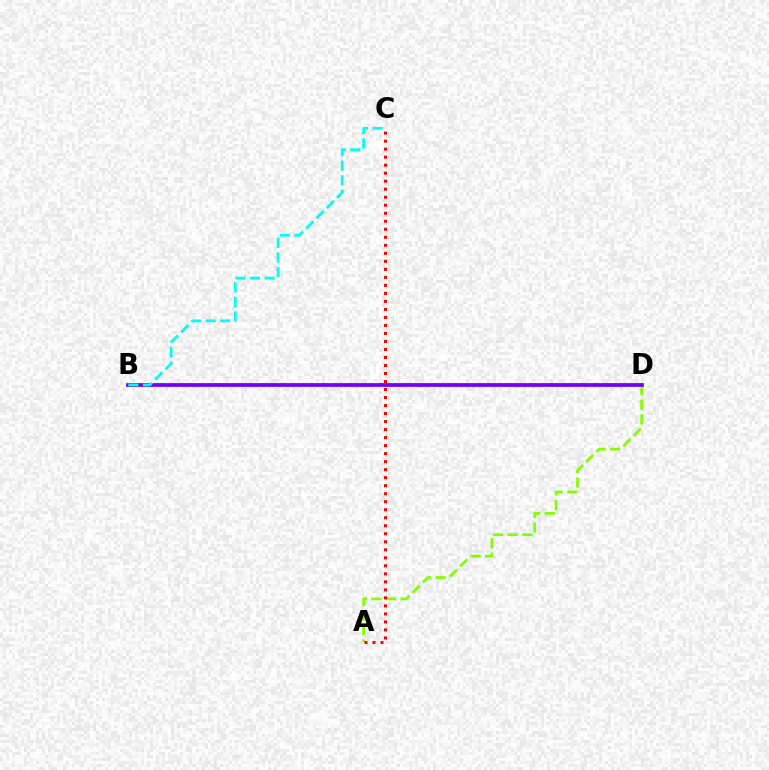{('A', 'D'): [{'color': '#84ff00', 'line_style': 'dashed', 'thickness': 1.99}], ('A', 'C'): [{'color': '#ff0000', 'line_style': 'dotted', 'thickness': 2.18}], ('B', 'D'): [{'color': '#7200ff', 'line_style': 'solid', 'thickness': 2.7}], ('B', 'C'): [{'color': '#00fff6', 'line_style': 'dashed', 'thickness': 1.97}]}